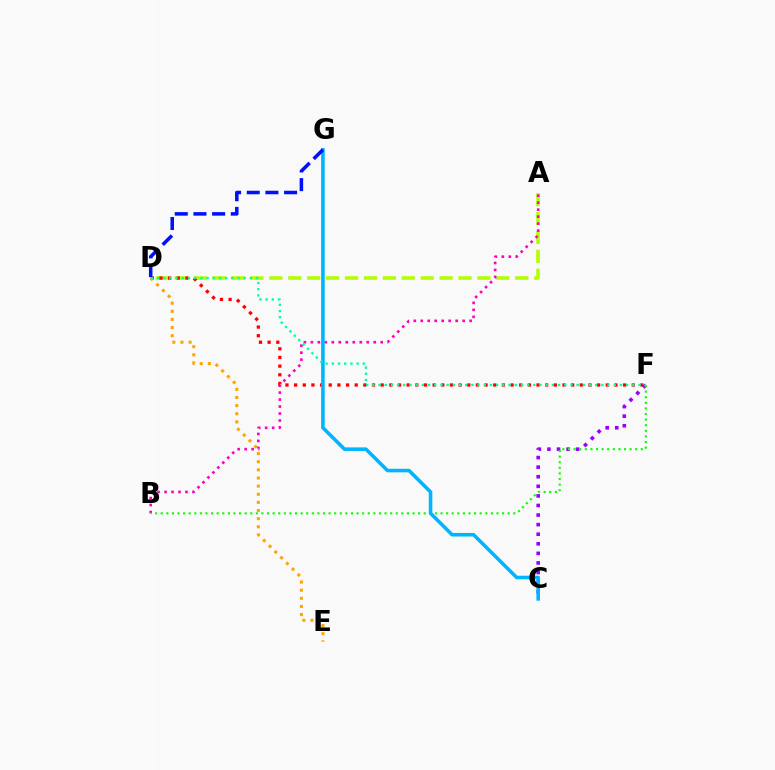{('A', 'D'): [{'color': '#b3ff00', 'line_style': 'dashed', 'thickness': 2.57}], ('A', 'B'): [{'color': '#ff00bd', 'line_style': 'dotted', 'thickness': 1.9}], ('D', 'F'): [{'color': '#ff0000', 'line_style': 'dotted', 'thickness': 2.35}, {'color': '#00ff9d', 'line_style': 'dotted', 'thickness': 1.68}], ('C', 'F'): [{'color': '#9b00ff', 'line_style': 'dotted', 'thickness': 2.6}], ('B', 'F'): [{'color': '#08ff00', 'line_style': 'dotted', 'thickness': 1.52}], ('D', 'E'): [{'color': '#ffa500', 'line_style': 'dotted', 'thickness': 2.21}], ('C', 'G'): [{'color': '#00b5ff', 'line_style': 'solid', 'thickness': 2.57}], ('D', 'G'): [{'color': '#0010ff', 'line_style': 'dashed', 'thickness': 2.54}]}